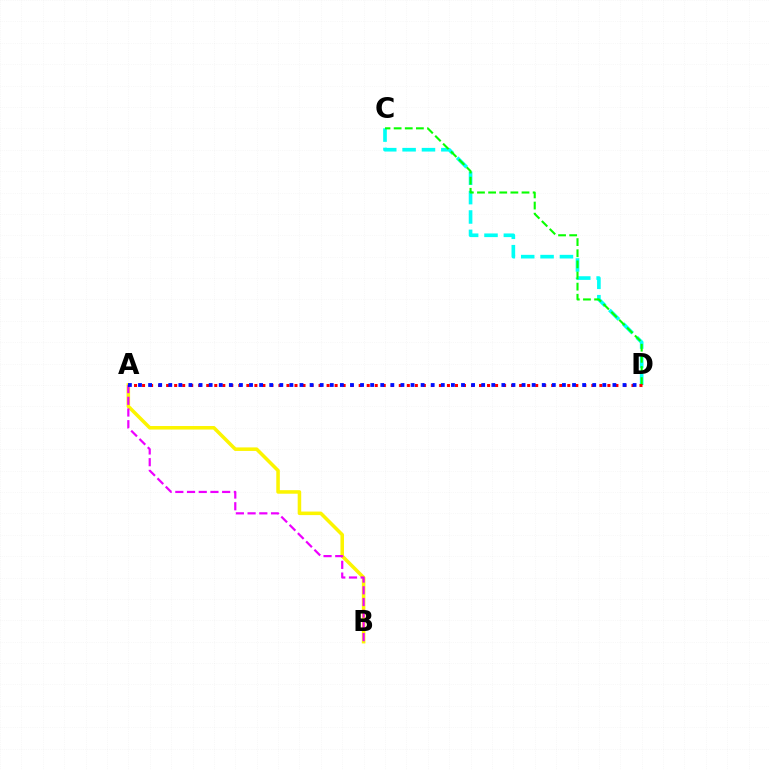{('C', 'D'): [{'color': '#00fff6', 'line_style': 'dashed', 'thickness': 2.63}, {'color': '#08ff00', 'line_style': 'dashed', 'thickness': 1.51}], ('A', 'B'): [{'color': '#fcf500', 'line_style': 'solid', 'thickness': 2.54}, {'color': '#ee00ff', 'line_style': 'dashed', 'thickness': 1.59}], ('A', 'D'): [{'color': '#ff0000', 'line_style': 'dotted', 'thickness': 2.18}, {'color': '#0010ff', 'line_style': 'dotted', 'thickness': 2.74}]}